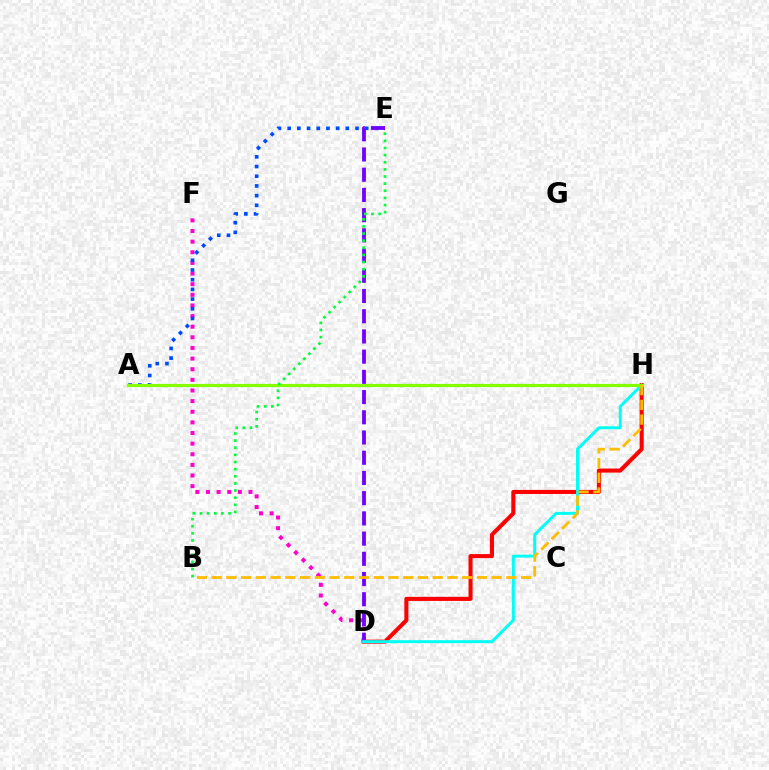{('D', 'F'): [{'color': '#ff00cf', 'line_style': 'dotted', 'thickness': 2.89}], ('D', 'H'): [{'color': '#ff0000', 'line_style': 'solid', 'thickness': 2.93}, {'color': '#00fff6', 'line_style': 'solid', 'thickness': 2.13}], ('A', 'E'): [{'color': '#004bff', 'line_style': 'dotted', 'thickness': 2.63}], ('D', 'E'): [{'color': '#7200ff', 'line_style': 'dashed', 'thickness': 2.75}], ('A', 'H'): [{'color': '#84ff00', 'line_style': 'solid', 'thickness': 2.28}], ('B', 'H'): [{'color': '#ffbd00', 'line_style': 'dashed', 'thickness': 2.0}], ('B', 'E'): [{'color': '#00ff39', 'line_style': 'dotted', 'thickness': 1.94}]}